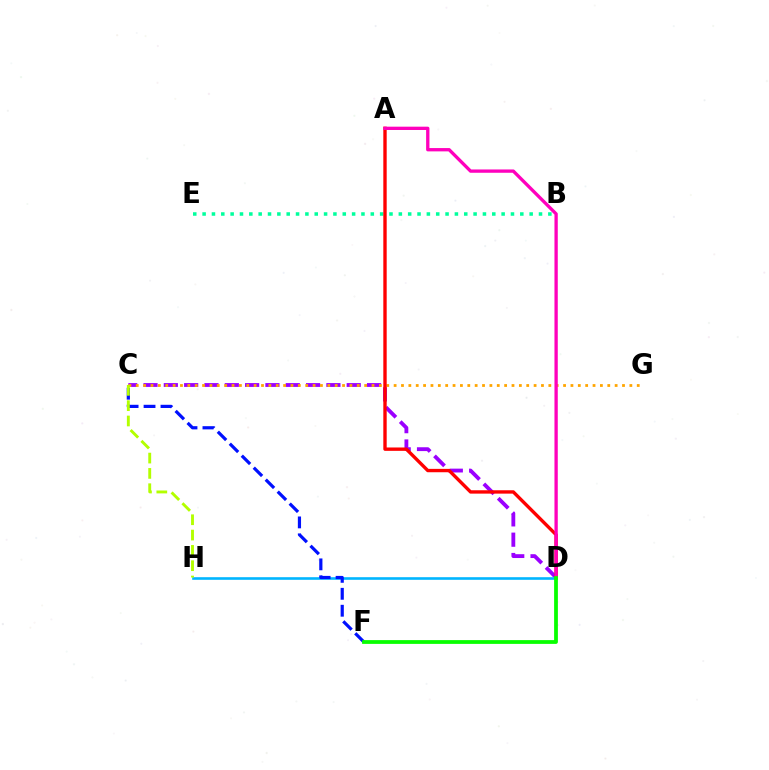{('C', 'D'): [{'color': '#9b00ff', 'line_style': 'dashed', 'thickness': 2.76}], ('C', 'G'): [{'color': '#ffa500', 'line_style': 'dotted', 'thickness': 2.0}], ('D', 'H'): [{'color': '#00b5ff', 'line_style': 'solid', 'thickness': 1.88}], ('C', 'F'): [{'color': '#0010ff', 'line_style': 'dashed', 'thickness': 2.3}], ('C', 'H'): [{'color': '#b3ff00', 'line_style': 'dashed', 'thickness': 2.08}], ('B', 'E'): [{'color': '#00ff9d', 'line_style': 'dotted', 'thickness': 2.54}], ('A', 'D'): [{'color': '#ff0000', 'line_style': 'solid', 'thickness': 2.43}, {'color': '#ff00bd', 'line_style': 'solid', 'thickness': 2.38}], ('D', 'F'): [{'color': '#08ff00', 'line_style': 'solid', 'thickness': 2.72}]}